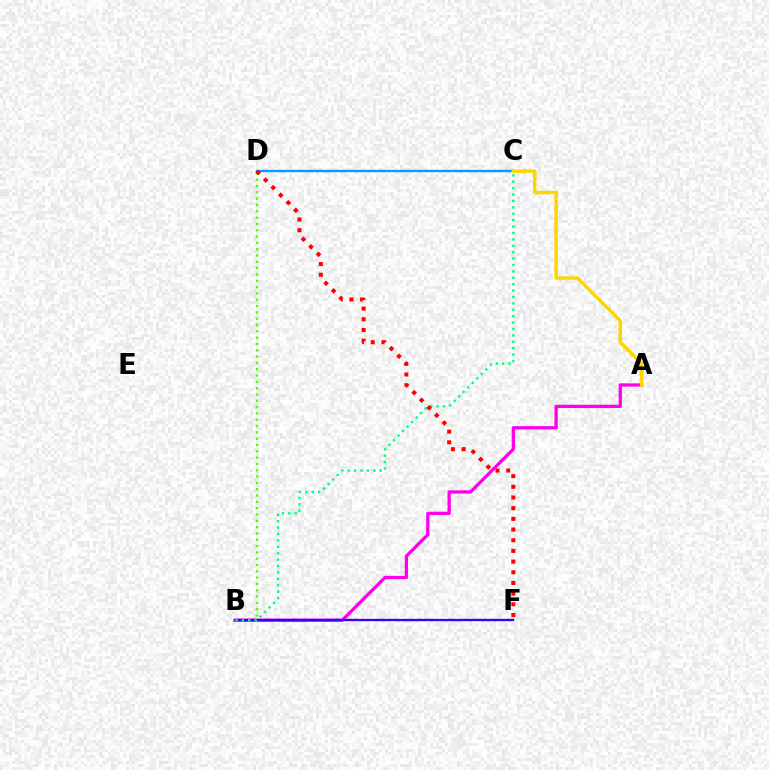{('C', 'D'): [{'color': '#009eff', 'line_style': 'solid', 'thickness': 1.7}], ('B', 'D'): [{'color': '#4fff00', 'line_style': 'dotted', 'thickness': 1.72}], ('A', 'B'): [{'color': '#ff00ed', 'line_style': 'solid', 'thickness': 2.37}], ('A', 'C'): [{'color': '#ffd500', 'line_style': 'solid', 'thickness': 2.47}], ('B', 'F'): [{'color': '#3700ff', 'line_style': 'solid', 'thickness': 1.68}], ('B', 'C'): [{'color': '#00ff86', 'line_style': 'dotted', 'thickness': 1.74}], ('D', 'F'): [{'color': '#ff0000', 'line_style': 'dotted', 'thickness': 2.9}]}